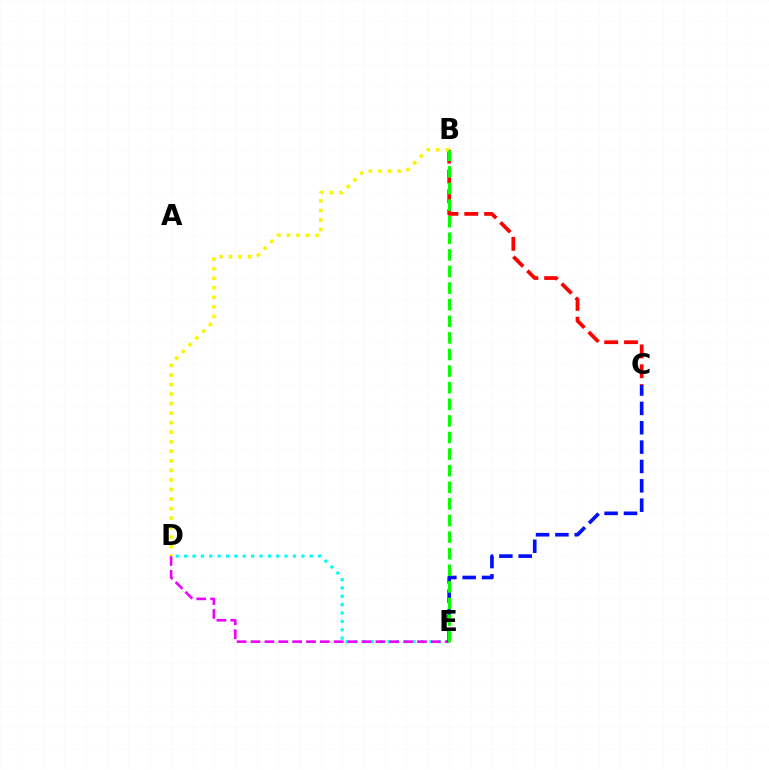{('D', 'E'): [{'color': '#00fff6', 'line_style': 'dotted', 'thickness': 2.28}, {'color': '#ee00ff', 'line_style': 'dashed', 'thickness': 1.88}], ('B', 'C'): [{'color': '#ff0000', 'line_style': 'dashed', 'thickness': 2.69}], ('B', 'D'): [{'color': '#fcf500', 'line_style': 'dotted', 'thickness': 2.59}], ('C', 'E'): [{'color': '#0010ff', 'line_style': 'dashed', 'thickness': 2.63}], ('B', 'E'): [{'color': '#08ff00', 'line_style': 'dashed', 'thickness': 2.26}]}